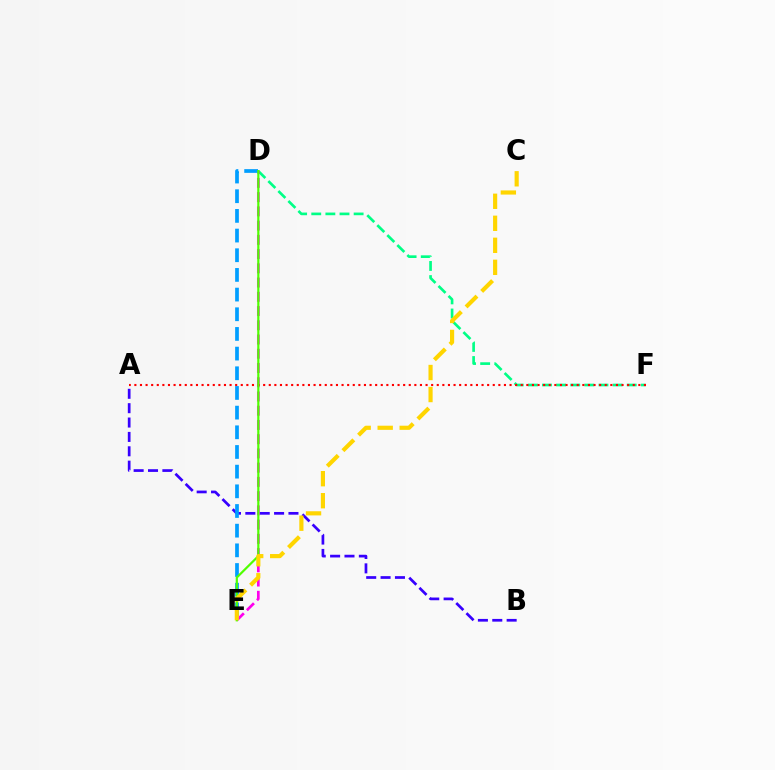{('D', 'F'): [{'color': '#00ff86', 'line_style': 'dashed', 'thickness': 1.92}], ('A', 'B'): [{'color': '#3700ff', 'line_style': 'dashed', 'thickness': 1.95}], ('D', 'E'): [{'color': '#ff00ed', 'line_style': 'dashed', 'thickness': 1.93}, {'color': '#009eff', 'line_style': 'dashed', 'thickness': 2.67}, {'color': '#4fff00', 'line_style': 'solid', 'thickness': 1.58}], ('A', 'F'): [{'color': '#ff0000', 'line_style': 'dotted', 'thickness': 1.52}], ('C', 'E'): [{'color': '#ffd500', 'line_style': 'dashed', 'thickness': 2.99}]}